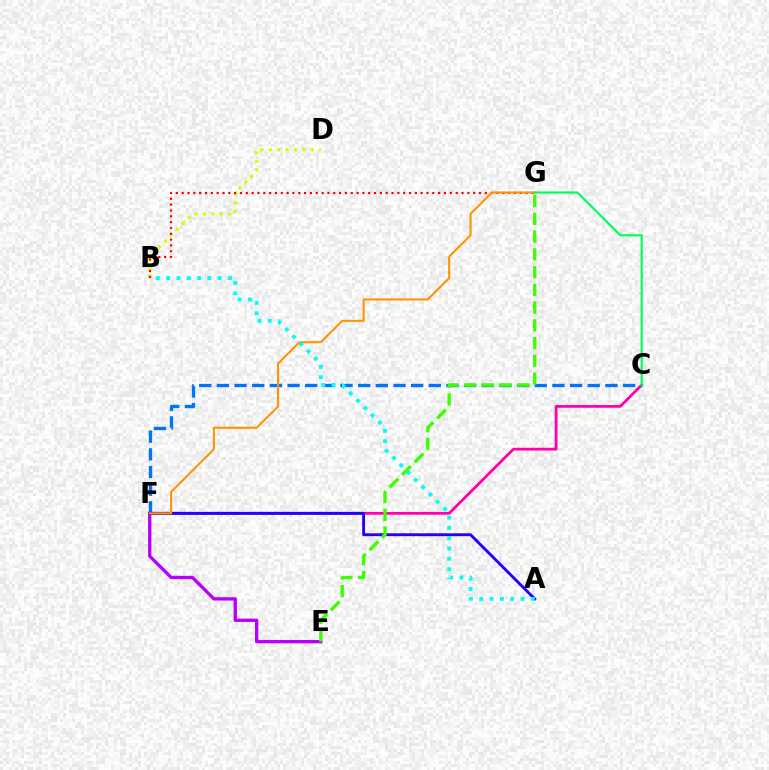{('B', 'D'): [{'color': '#d1ff00', 'line_style': 'dotted', 'thickness': 2.28}], ('C', 'F'): [{'color': '#ff00ac', 'line_style': 'solid', 'thickness': 1.99}, {'color': '#0074ff', 'line_style': 'dashed', 'thickness': 2.4}], ('B', 'G'): [{'color': '#ff0000', 'line_style': 'dotted', 'thickness': 1.58}], ('E', 'F'): [{'color': '#b900ff', 'line_style': 'solid', 'thickness': 2.4}], ('A', 'F'): [{'color': '#2500ff', 'line_style': 'solid', 'thickness': 2.07}], ('E', 'G'): [{'color': '#3dff00', 'line_style': 'dashed', 'thickness': 2.41}], ('F', 'G'): [{'color': '#ff9400', 'line_style': 'solid', 'thickness': 1.5}], ('C', 'G'): [{'color': '#00ff5c', 'line_style': 'solid', 'thickness': 1.57}], ('A', 'B'): [{'color': '#00fff6', 'line_style': 'dotted', 'thickness': 2.8}]}